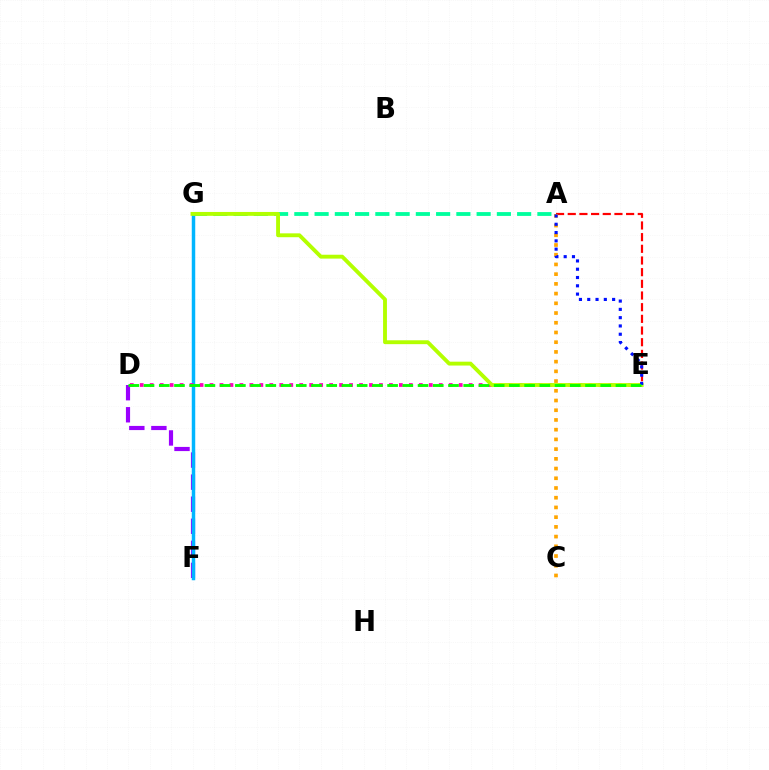{('D', 'F'): [{'color': '#9b00ff', 'line_style': 'dashed', 'thickness': 3.0}], ('A', 'E'): [{'color': '#ff0000', 'line_style': 'dashed', 'thickness': 1.59}, {'color': '#0010ff', 'line_style': 'dotted', 'thickness': 2.25}], ('A', 'C'): [{'color': '#ffa500', 'line_style': 'dotted', 'thickness': 2.64}], ('F', 'G'): [{'color': '#00b5ff', 'line_style': 'solid', 'thickness': 2.49}], ('D', 'E'): [{'color': '#ff00bd', 'line_style': 'dotted', 'thickness': 2.71}, {'color': '#08ff00', 'line_style': 'dashed', 'thickness': 2.07}], ('A', 'G'): [{'color': '#00ff9d', 'line_style': 'dashed', 'thickness': 2.75}], ('E', 'G'): [{'color': '#b3ff00', 'line_style': 'solid', 'thickness': 2.79}]}